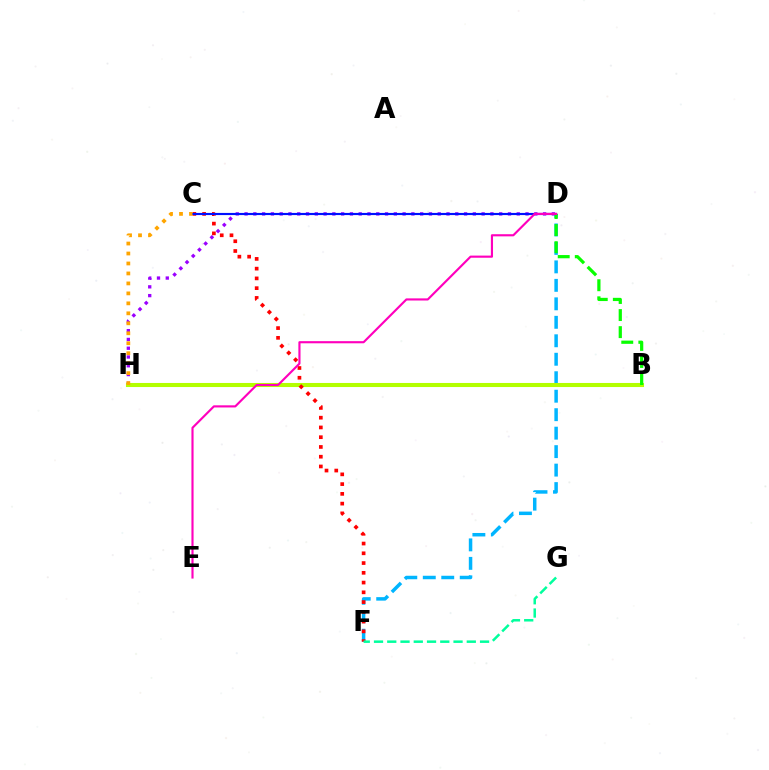{('D', 'H'): [{'color': '#9b00ff', 'line_style': 'dotted', 'thickness': 2.39}], ('D', 'F'): [{'color': '#00b5ff', 'line_style': 'dashed', 'thickness': 2.51}], ('B', 'H'): [{'color': '#b3ff00', 'line_style': 'solid', 'thickness': 2.93}], ('C', 'F'): [{'color': '#ff0000', 'line_style': 'dotted', 'thickness': 2.65}], ('C', 'D'): [{'color': '#0010ff', 'line_style': 'solid', 'thickness': 1.55}], ('B', 'D'): [{'color': '#08ff00', 'line_style': 'dashed', 'thickness': 2.32}], ('C', 'H'): [{'color': '#ffa500', 'line_style': 'dotted', 'thickness': 2.71}], ('D', 'E'): [{'color': '#ff00bd', 'line_style': 'solid', 'thickness': 1.54}], ('F', 'G'): [{'color': '#00ff9d', 'line_style': 'dashed', 'thickness': 1.8}]}